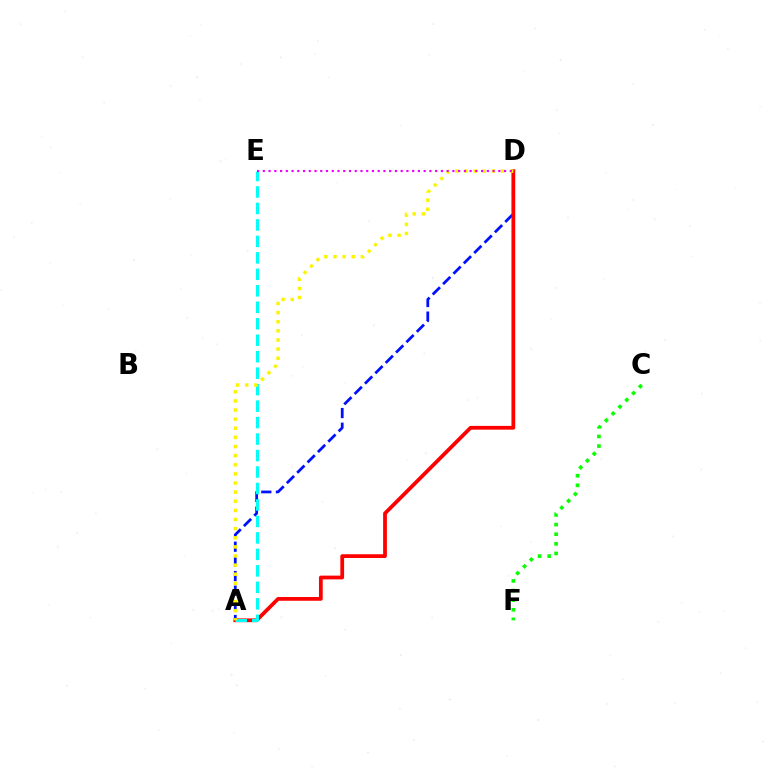{('A', 'D'): [{'color': '#0010ff', 'line_style': 'dashed', 'thickness': 1.99}, {'color': '#ff0000', 'line_style': 'solid', 'thickness': 2.7}, {'color': '#fcf500', 'line_style': 'dotted', 'thickness': 2.48}], ('A', 'E'): [{'color': '#00fff6', 'line_style': 'dashed', 'thickness': 2.24}], ('C', 'F'): [{'color': '#08ff00', 'line_style': 'dotted', 'thickness': 2.61}], ('D', 'E'): [{'color': '#ee00ff', 'line_style': 'dotted', 'thickness': 1.56}]}